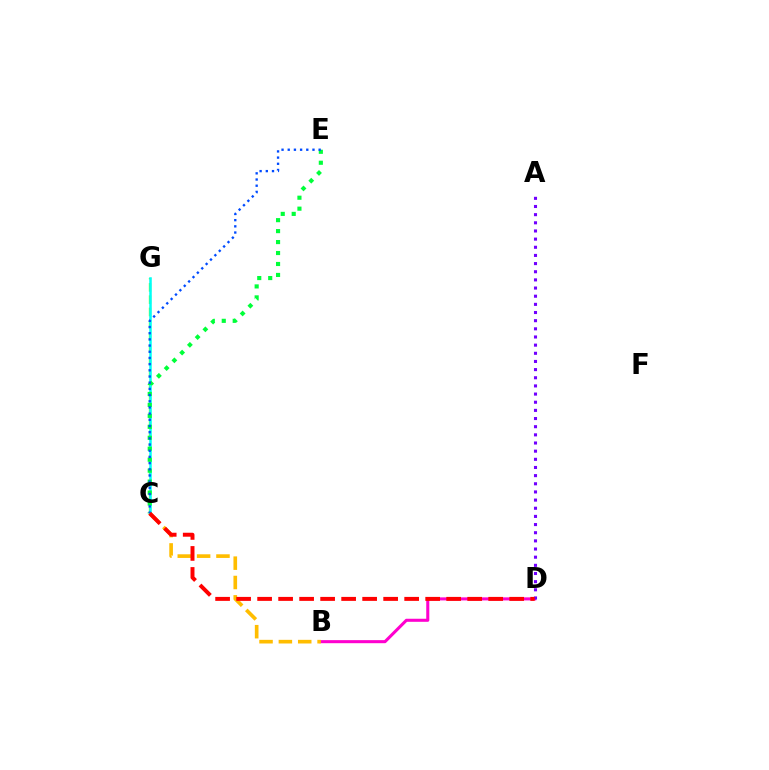{('C', 'G'): [{'color': '#84ff00', 'line_style': 'dashed', 'thickness': 1.67}, {'color': '#00fff6', 'line_style': 'solid', 'thickness': 1.82}], ('B', 'D'): [{'color': '#ff00cf', 'line_style': 'solid', 'thickness': 2.2}], ('A', 'D'): [{'color': '#7200ff', 'line_style': 'dotted', 'thickness': 2.22}], ('B', 'C'): [{'color': '#ffbd00', 'line_style': 'dashed', 'thickness': 2.63}], ('C', 'E'): [{'color': '#00ff39', 'line_style': 'dotted', 'thickness': 2.98}, {'color': '#004bff', 'line_style': 'dotted', 'thickness': 1.68}], ('C', 'D'): [{'color': '#ff0000', 'line_style': 'dashed', 'thickness': 2.85}]}